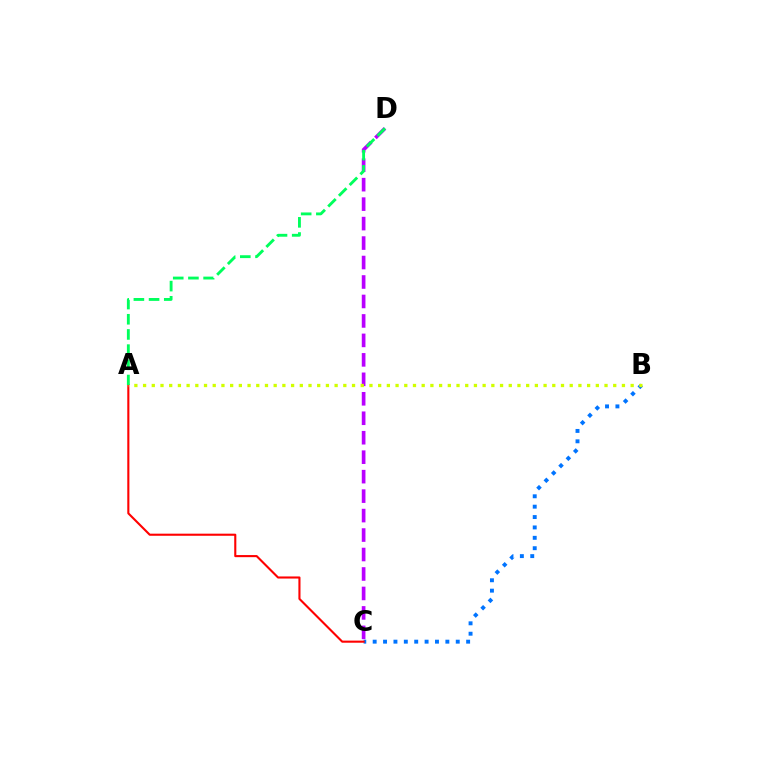{('B', 'C'): [{'color': '#0074ff', 'line_style': 'dotted', 'thickness': 2.82}], ('C', 'D'): [{'color': '#b900ff', 'line_style': 'dashed', 'thickness': 2.64}], ('A', 'C'): [{'color': '#ff0000', 'line_style': 'solid', 'thickness': 1.52}], ('A', 'B'): [{'color': '#d1ff00', 'line_style': 'dotted', 'thickness': 2.37}], ('A', 'D'): [{'color': '#00ff5c', 'line_style': 'dashed', 'thickness': 2.06}]}